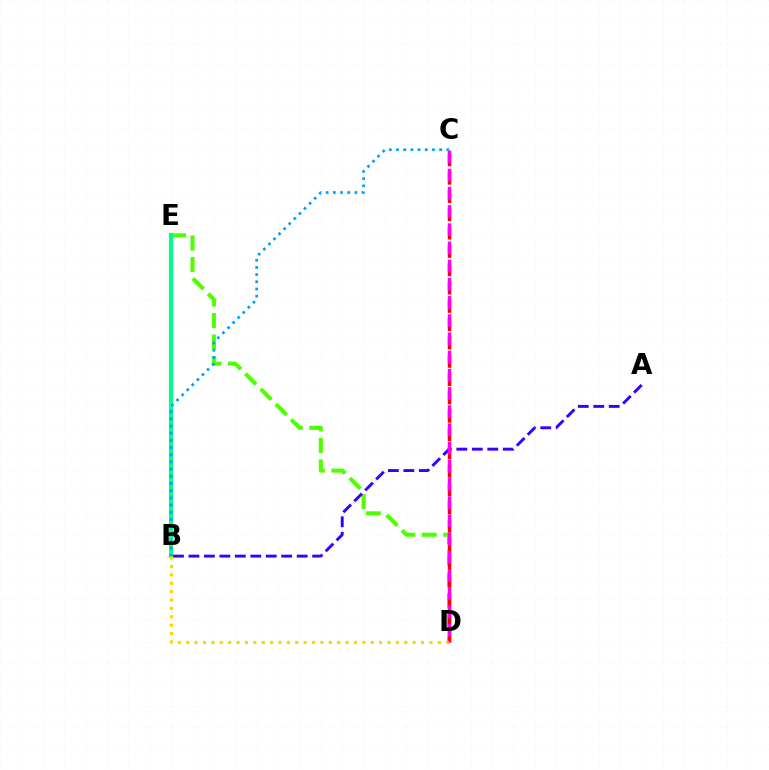{('D', 'E'): [{'color': '#4fff00', 'line_style': 'dashed', 'thickness': 2.93}], ('B', 'E'): [{'color': '#00ff86', 'line_style': 'solid', 'thickness': 2.93}], ('A', 'B'): [{'color': '#3700ff', 'line_style': 'dashed', 'thickness': 2.1}], ('C', 'D'): [{'color': '#ff0000', 'line_style': 'dashed', 'thickness': 2.49}, {'color': '#ff00ed', 'line_style': 'dashed', 'thickness': 2.47}], ('B', 'D'): [{'color': '#ffd500', 'line_style': 'dotted', 'thickness': 2.28}], ('B', 'C'): [{'color': '#009eff', 'line_style': 'dotted', 'thickness': 1.95}]}